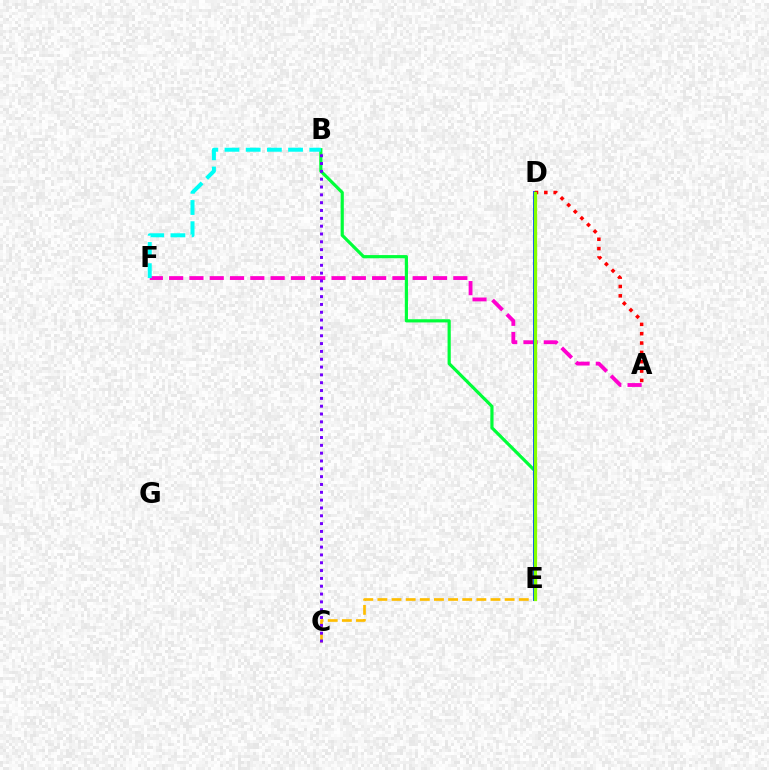{('A', 'F'): [{'color': '#ff00cf', 'line_style': 'dashed', 'thickness': 2.76}], ('C', 'E'): [{'color': '#ffbd00', 'line_style': 'dashed', 'thickness': 1.92}], ('B', 'E'): [{'color': '#00ff39', 'line_style': 'solid', 'thickness': 2.29}], ('D', 'E'): [{'color': '#004bff', 'line_style': 'solid', 'thickness': 2.8}, {'color': '#84ff00', 'line_style': 'solid', 'thickness': 2.36}], ('A', 'D'): [{'color': '#ff0000', 'line_style': 'dotted', 'thickness': 2.54}], ('B', 'F'): [{'color': '#00fff6', 'line_style': 'dashed', 'thickness': 2.88}], ('B', 'C'): [{'color': '#7200ff', 'line_style': 'dotted', 'thickness': 2.13}]}